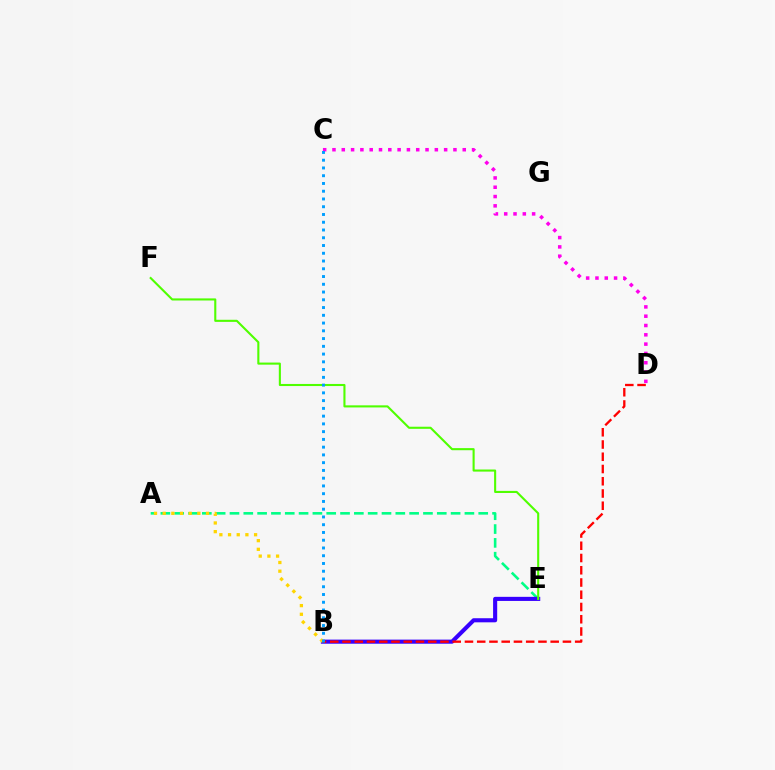{('A', 'E'): [{'color': '#00ff86', 'line_style': 'dashed', 'thickness': 1.88}], ('B', 'E'): [{'color': '#3700ff', 'line_style': 'solid', 'thickness': 2.95}], ('A', 'B'): [{'color': '#ffd500', 'line_style': 'dotted', 'thickness': 2.36}], ('E', 'F'): [{'color': '#4fff00', 'line_style': 'solid', 'thickness': 1.51}], ('C', 'D'): [{'color': '#ff00ed', 'line_style': 'dotted', 'thickness': 2.53}], ('B', 'D'): [{'color': '#ff0000', 'line_style': 'dashed', 'thickness': 1.66}], ('B', 'C'): [{'color': '#009eff', 'line_style': 'dotted', 'thickness': 2.11}]}